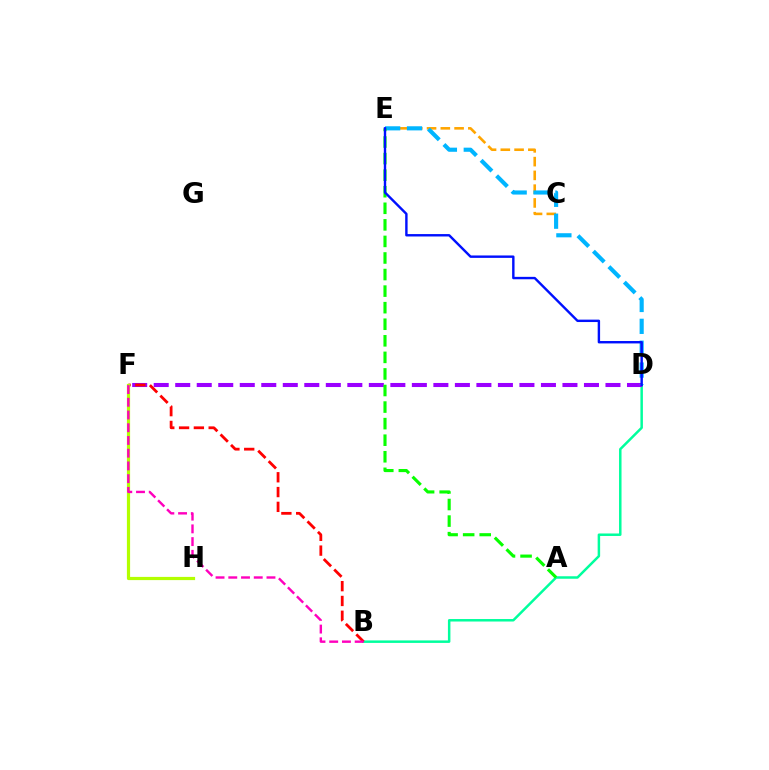{('C', 'E'): [{'color': '#ffa500', 'line_style': 'dashed', 'thickness': 1.87}], ('B', 'D'): [{'color': '#00ff9d', 'line_style': 'solid', 'thickness': 1.79}], ('D', 'F'): [{'color': '#9b00ff', 'line_style': 'dashed', 'thickness': 2.92}], ('B', 'F'): [{'color': '#ff0000', 'line_style': 'dashed', 'thickness': 2.01}, {'color': '#ff00bd', 'line_style': 'dashed', 'thickness': 1.73}], ('F', 'H'): [{'color': '#b3ff00', 'line_style': 'solid', 'thickness': 2.3}], ('D', 'E'): [{'color': '#00b5ff', 'line_style': 'dashed', 'thickness': 2.97}, {'color': '#0010ff', 'line_style': 'solid', 'thickness': 1.73}], ('A', 'E'): [{'color': '#08ff00', 'line_style': 'dashed', 'thickness': 2.25}]}